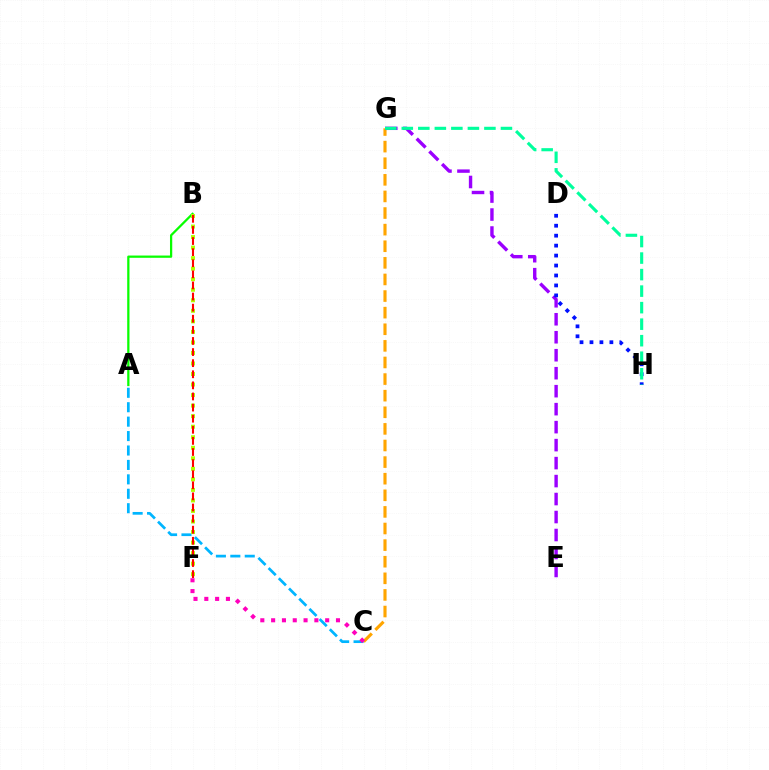{('C', 'G'): [{'color': '#ffa500', 'line_style': 'dashed', 'thickness': 2.26}], ('A', 'C'): [{'color': '#00b5ff', 'line_style': 'dashed', 'thickness': 1.96}], ('E', 'G'): [{'color': '#9b00ff', 'line_style': 'dashed', 'thickness': 2.44}], ('D', 'H'): [{'color': '#0010ff', 'line_style': 'dotted', 'thickness': 2.7}], ('C', 'F'): [{'color': '#ff00bd', 'line_style': 'dotted', 'thickness': 2.94}], ('A', 'B'): [{'color': '#08ff00', 'line_style': 'solid', 'thickness': 1.62}], ('B', 'F'): [{'color': '#b3ff00', 'line_style': 'dotted', 'thickness': 2.86}, {'color': '#ff0000', 'line_style': 'dashed', 'thickness': 1.51}], ('G', 'H'): [{'color': '#00ff9d', 'line_style': 'dashed', 'thickness': 2.24}]}